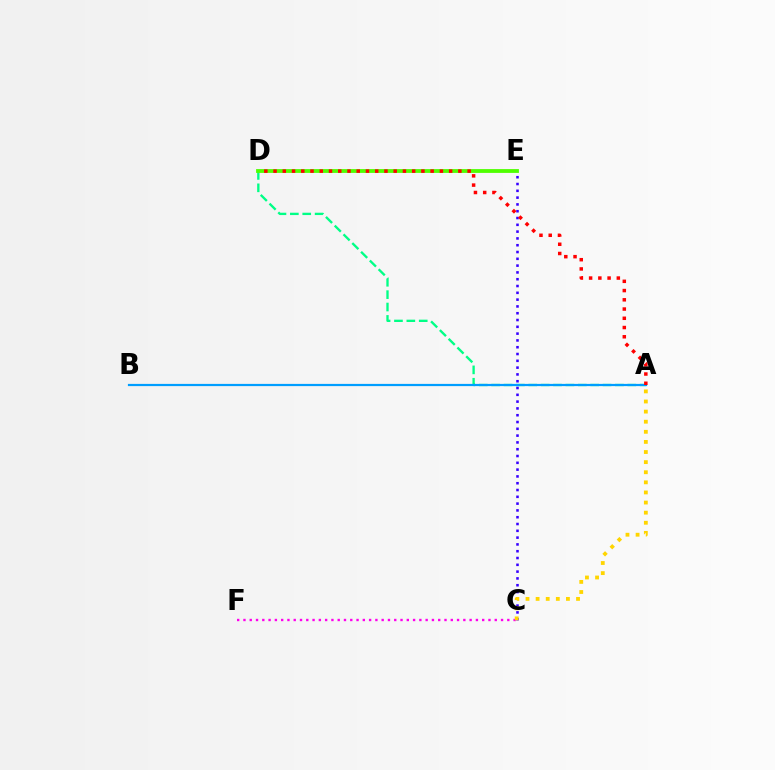{('A', 'D'): [{'color': '#00ff86', 'line_style': 'dashed', 'thickness': 1.68}, {'color': '#ff0000', 'line_style': 'dotted', 'thickness': 2.51}], ('C', 'E'): [{'color': '#3700ff', 'line_style': 'dotted', 'thickness': 1.85}], ('D', 'E'): [{'color': '#4fff00', 'line_style': 'solid', 'thickness': 2.74}], ('C', 'F'): [{'color': '#ff00ed', 'line_style': 'dotted', 'thickness': 1.71}], ('A', 'B'): [{'color': '#009eff', 'line_style': 'solid', 'thickness': 1.59}], ('A', 'C'): [{'color': '#ffd500', 'line_style': 'dotted', 'thickness': 2.75}]}